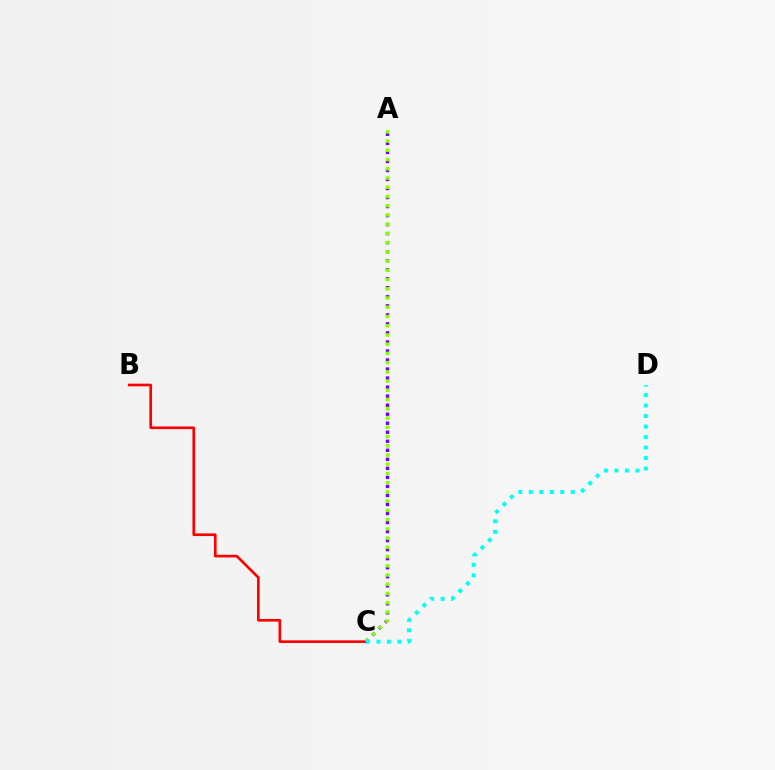{('A', 'C'): [{'color': '#7200ff', 'line_style': 'dotted', 'thickness': 2.45}, {'color': '#84ff00', 'line_style': 'dotted', 'thickness': 2.51}], ('B', 'C'): [{'color': '#ff0000', 'line_style': 'solid', 'thickness': 1.92}], ('C', 'D'): [{'color': '#00fff6', 'line_style': 'dotted', 'thickness': 2.85}]}